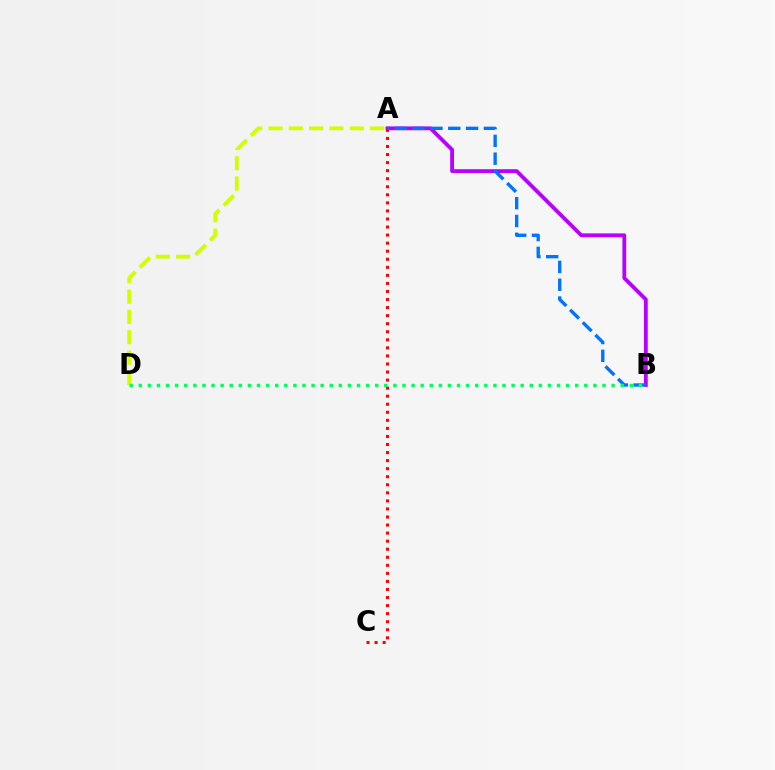{('A', 'B'): [{'color': '#b900ff', 'line_style': 'solid', 'thickness': 2.74}, {'color': '#0074ff', 'line_style': 'dashed', 'thickness': 2.42}], ('A', 'D'): [{'color': '#d1ff00', 'line_style': 'dashed', 'thickness': 2.76}], ('A', 'C'): [{'color': '#ff0000', 'line_style': 'dotted', 'thickness': 2.19}], ('B', 'D'): [{'color': '#00ff5c', 'line_style': 'dotted', 'thickness': 2.47}]}